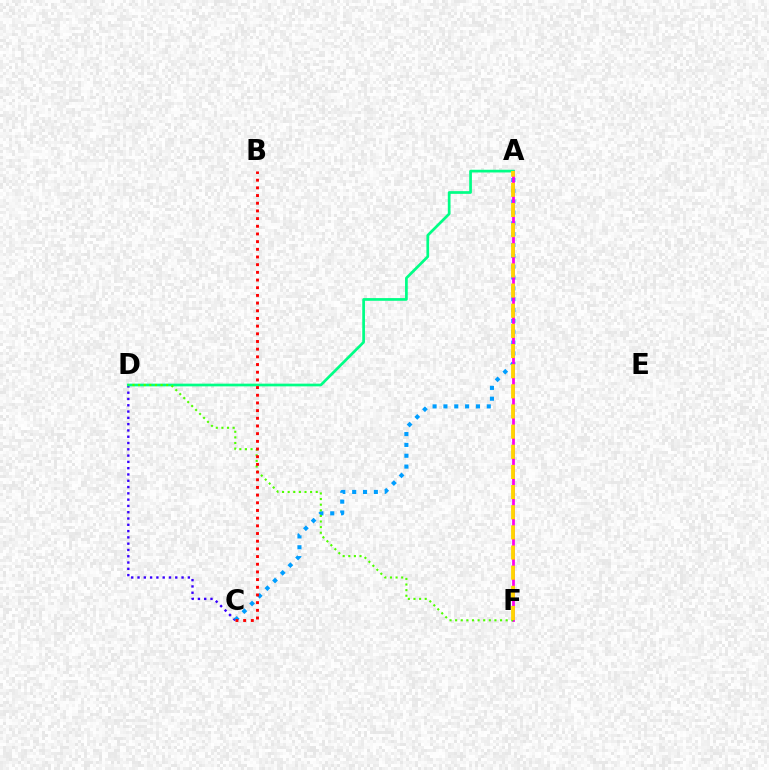{('C', 'D'): [{'color': '#3700ff', 'line_style': 'dotted', 'thickness': 1.71}], ('A', 'C'): [{'color': '#009eff', 'line_style': 'dotted', 'thickness': 2.94}], ('A', 'F'): [{'color': '#ff00ed', 'line_style': 'solid', 'thickness': 1.98}, {'color': '#ffd500', 'line_style': 'dashed', 'thickness': 2.74}], ('A', 'D'): [{'color': '#00ff86', 'line_style': 'solid', 'thickness': 1.95}], ('D', 'F'): [{'color': '#4fff00', 'line_style': 'dotted', 'thickness': 1.53}], ('B', 'C'): [{'color': '#ff0000', 'line_style': 'dotted', 'thickness': 2.09}]}